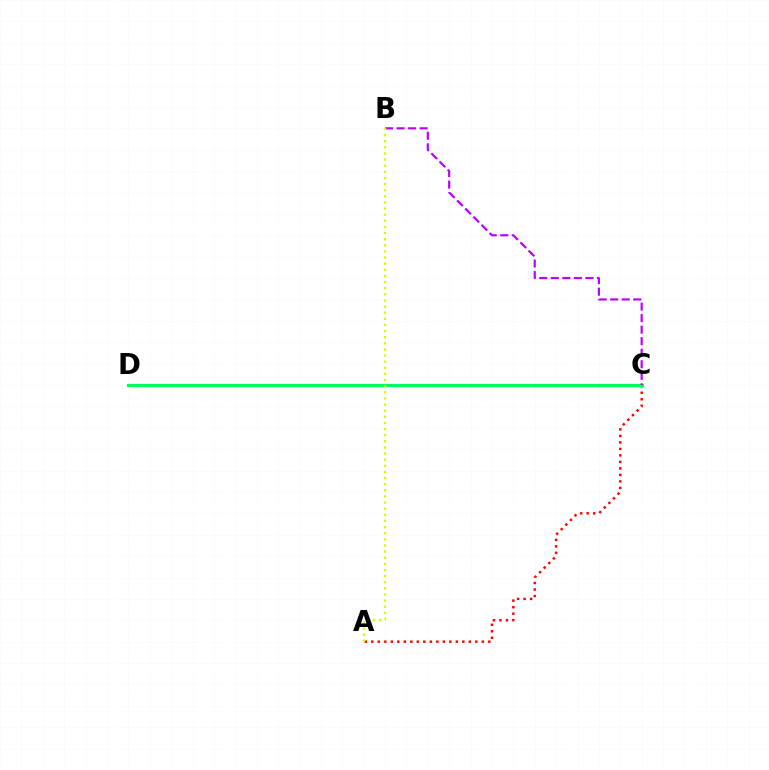{('C', 'D'): [{'color': '#0074ff', 'line_style': 'solid', 'thickness': 2.23}, {'color': '#00ff5c', 'line_style': 'solid', 'thickness': 2.17}], ('A', 'C'): [{'color': '#ff0000', 'line_style': 'dotted', 'thickness': 1.77}], ('B', 'C'): [{'color': '#b900ff', 'line_style': 'dashed', 'thickness': 1.57}], ('A', 'B'): [{'color': '#d1ff00', 'line_style': 'dotted', 'thickness': 1.66}]}